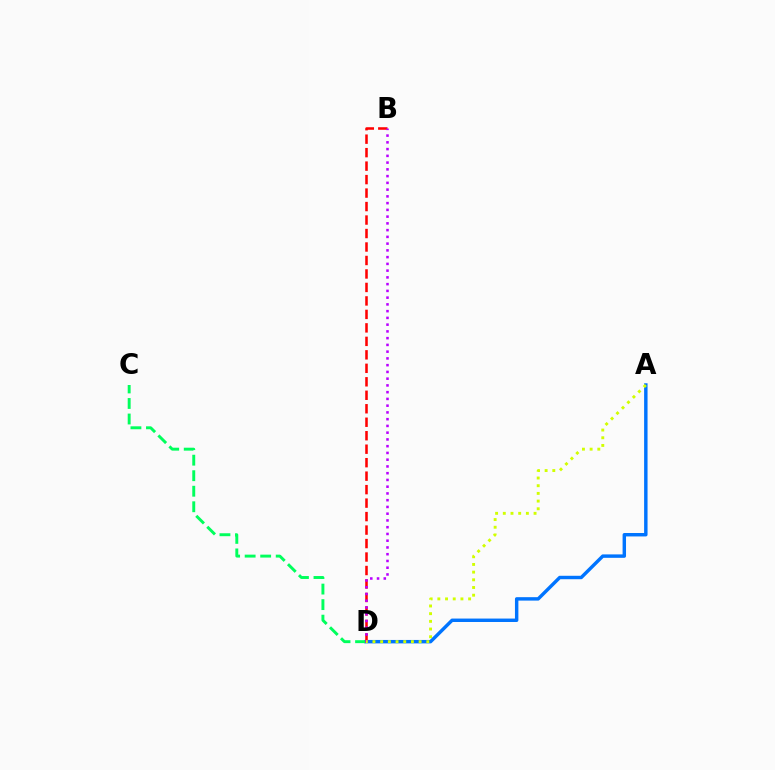{('A', 'D'): [{'color': '#0074ff', 'line_style': 'solid', 'thickness': 2.47}, {'color': '#d1ff00', 'line_style': 'dotted', 'thickness': 2.09}], ('C', 'D'): [{'color': '#00ff5c', 'line_style': 'dashed', 'thickness': 2.11}], ('B', 'D'): [{'color': '#ff0000', 'line_style': 'dashed', 'thickness': 1.83}, {'color': '#b900ff', 'line_style': 'dotted', 'thickness': 1.83}]}